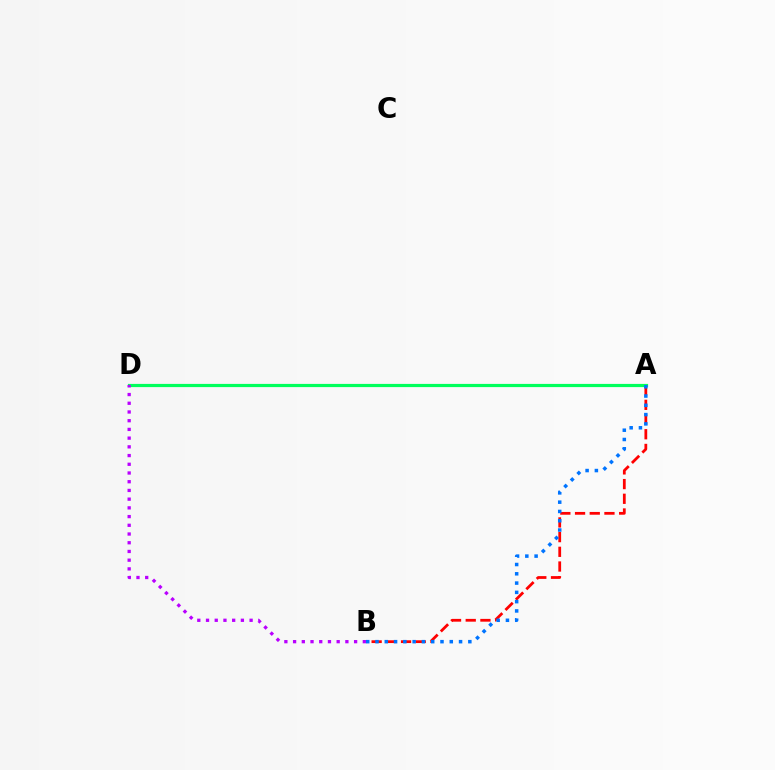{('A', 'B'): [{'color': '#ff0000', 'line_style': 'dashed', 'thickness': 2.0}, {'color': '#0074ff', 'line_style': 'dotted', 'thickness': 2.52}], ('A', 'D'): [{'color': '#d1ff00', 'line_style': 'dashed', 'thickness': 1.97}, {'color': '#00ff5c', 'line_style': 'solid', 'thickness': 2.3}], ('B', 'D'): [{'color': '#b900ff', 'line_style': 'dotted', 'thickness': 2.37}]}